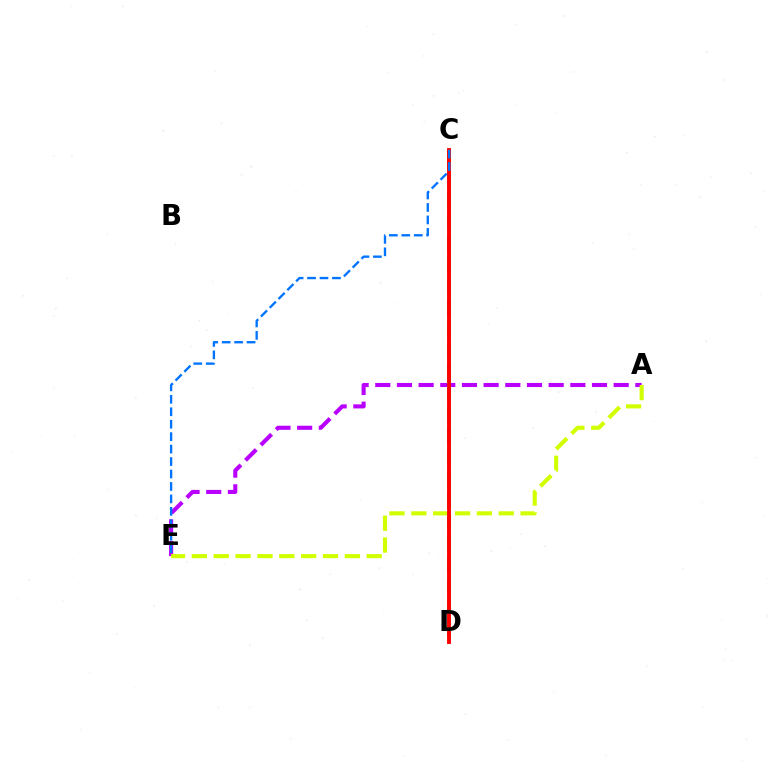{('A', 'E'): [{'color': '#b900ff', 'line_style': 'dashed', 'thickness': 2.94}, {'color': '#d1ff00', 'line_style': 'dashed', 'thickness': 2.97}], ('C', 'D'): [{'color': '#00ff5c', 'line_style': 'dashed', 'thickness': 2.91}, {'color': '#ff0000', 'line_style': 'solid', 'thickness': 2.8}], ('C', 'E'): [{'color': '#0074ff', 'line_style': 'dashed', 'thickness': 1.69}]}